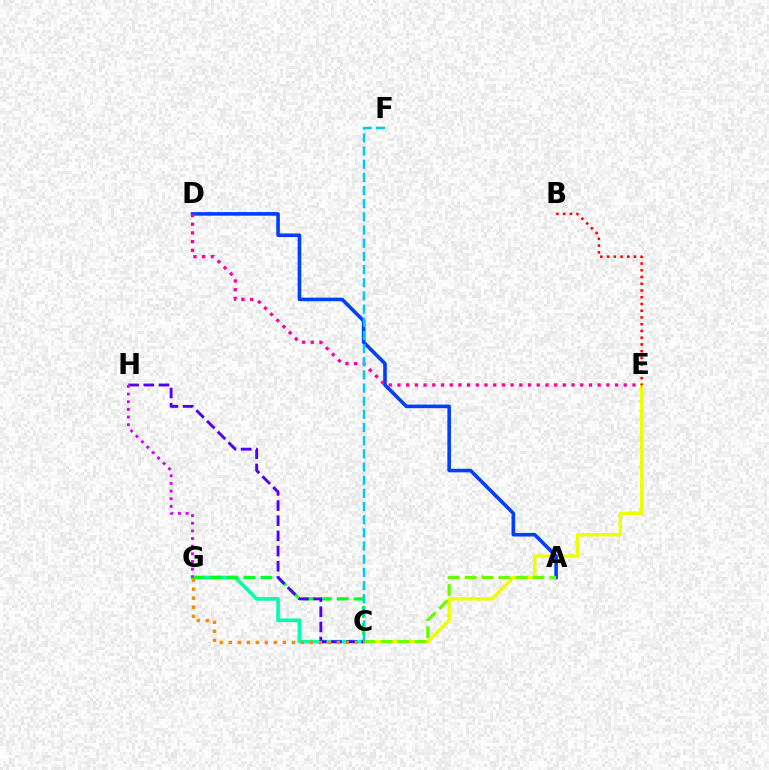{('C', 'G'): [{'color': '#00ffaf', 'line_style': 'solid', 'thickness': 2.63}, {'color': '#00ff27', 'line_style': 'dashed', 'thickness': 2.31}, {'color': '#ff8800', 'line_style': 'dotted', 'thickness': 2.45}], ('C', 'E'): [{'color': '#eeff00', 'line_style': 'solid', 'thickness': 2.43}], ('A', 'D'): [{'color': '#003fff', 'line_style': 'solid', 'thickness': 2.59}], ('C', 'H'): [{'color': '#4f00ff', 'line_style': 'dashed', 'thickness': 2.06}], ('D', 'E'): [{'color': '#ff00a0', 'line_style': 'dotted', 'thickness': 2.36}], ('A', 'C'): [{'color': '#66ff00', 'line_style': 'dashed', 'thickness': 2.3}], ('C', 'F'): [{'color': '#00c7ff', 'line_style': 'dashed', 'thickness': 1.79}], ('B', 'E'): [{'color': '#ff0000', 'line_style': 'dotted', 'thickness': 1.83}], ('G', 'H'): [{'color': '#d600ff', 'line_style': 'dotted', 'thickness': 2.08}]}